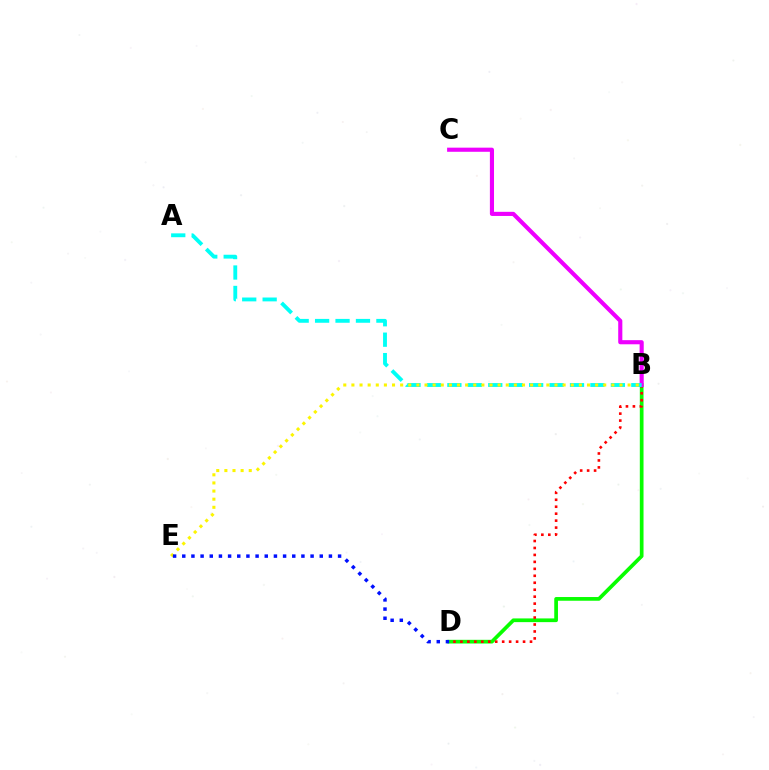{('B', 'D'): [{'color': '#08ff00', 'line_style': 'solid', 'thickness': 2.67}, {'color': '#ff0000', 'line_style': 'dotted', 'thickness': 1.89}], ('B', 'C'): [{'color': '#ee00ff', 'line_style': 'solid', 'thickness': 2.97}], ('A', 'B'): [{'color': '#00fff6', 'line_style': 'dashed', 'thickness': 2.78}], ('B', 'E'): [{'color': '#fcf500', 'line_style': 'dotted', 'thickness': 2.21}], ('D', 'E'): [{'color': '#0010ff', 'line_style': 'dotted', 'thickness': 2.49}]}